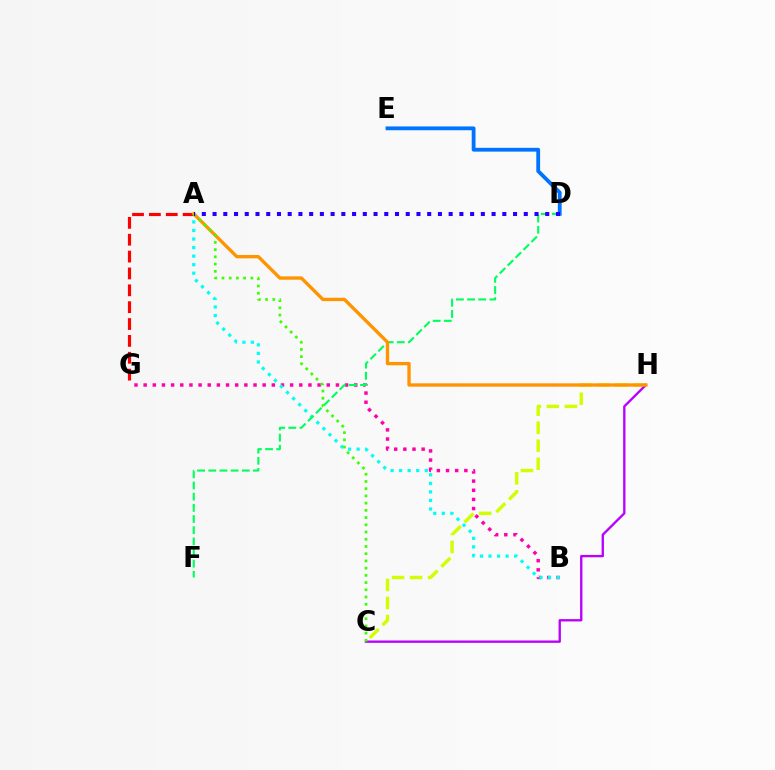{('B', 'G'): [{'color': '#ff00ac', 'line_style': 'dotted', 'thickness': 2.49}], ('D', 'E'): [{'color': '#0074ff', 'line_style': 'solid', 'thickness': 2.75}], ('A', 'B'): [{'color': '#00fff6', 'line_style': 'dotted', 'thickness': 2.32}], ('C', 'H'): [{'color': '#d1ff00', 'line_style': 'dashed', 'thickness': 2.45}, {'color': '#b900ff', 'line_style': 'solid', 'thickness': 1.69}], ('A', 'G'): [{'color': '#ff0000', 'line_style': 'dashed', 'thickness': 2.29}], ('D', 'F'): [{'color': '#00ff5c', 'line_style': 'dashed', 'thickness': 1.52}], ('A', 'H'): [{'color': '#ff9400', 'line_style': 'solid', 'thickness': 2.4}], ('A', 'C'): [{'color': '#3dff00', 'line_style': 'dotted', 'thickness': 1.96}], ('A', 'D'): [{'color': '#2500ff', 'line_style': 'dotted', 'thickness': 2.92}]}